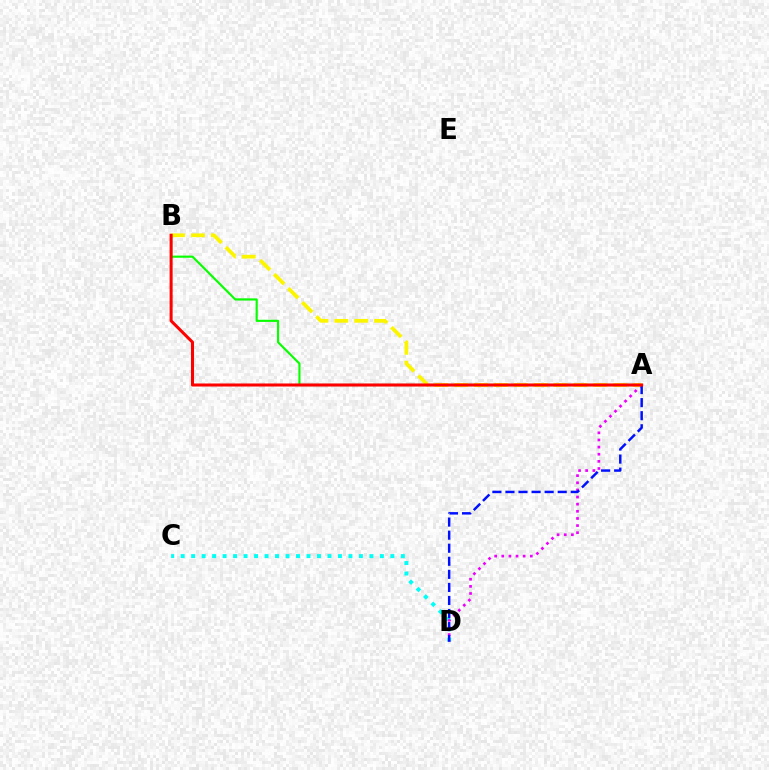{('C', 'D'): [{'color': '#00fff6', 'line_style': 'dotted', 'thickness': 2.85}], ('A', 'B'): [{'color': '#08ff00', 'line_style': 'solid', 'thickness': 1.55}, {'color': '#fcf500', 'line_style': 'dashed', 'thickness': 2.7}, {'color': '#ff0000', 'line_style': 'solid', 'thickness': 2.19}], ('A', 'D'): [{'color': '#ee00ff', 'line_style': 'dotted', 'thickness': 1.94}, {'color': '#0010ff', 'line_style': 'dashed', 'thickness': 1.77}]}